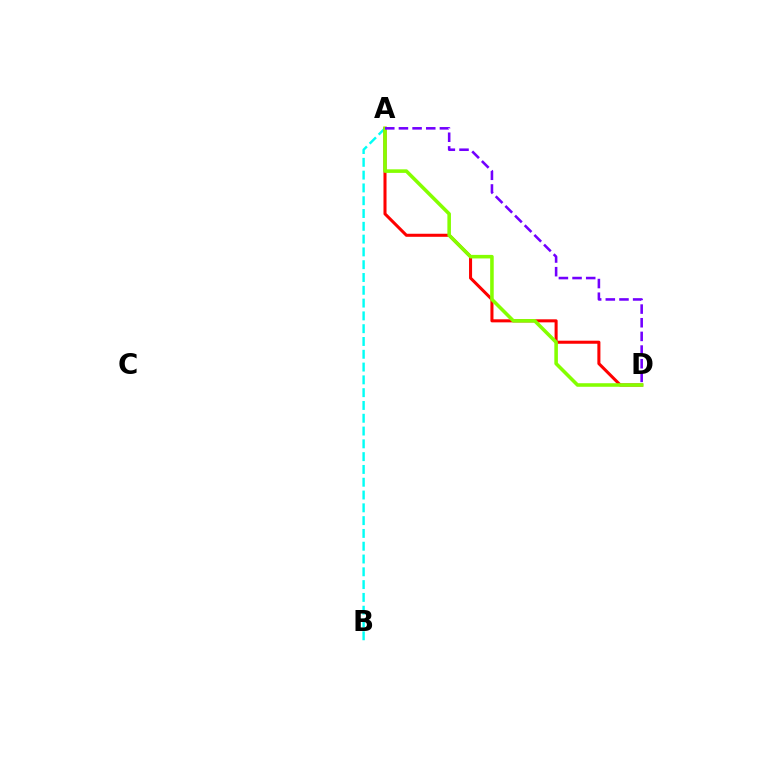{('A', 'B'): [{'color': '#00fff6', 'line_style': 'dashed', 'thickness': 1.74}], ('A', 'D'): [{'color': '#ff0000', 'line_style': 'solid', 'thickness': 2.19}, {'color': '#84ff00', 'line_style': 'solid', 'thickness': 2.56}, {'color': '#7200ff', 'line_style': 'dashed', 'thickness': 1.86}]}